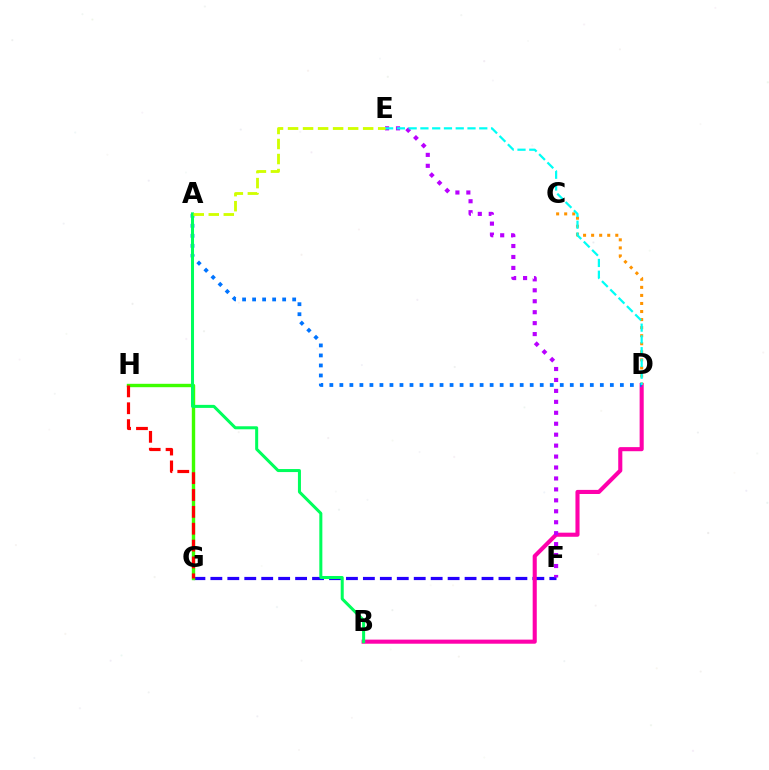{('F', 'G'): [{'color': '#2500ff', 'line_style': 'dashed', 'thickness': 2.3}], ('B', 'D'): [{'color': '#ff00ac', 'line_style': 'solid', 'thickness': 2.95}], ('C', 'D'): [{'color': '#ff9400', 'line_style': 'dotted', 'thickness': 2.19}], ('G', 'H'): [{'color': '#3dff00', 'line_style': 'solid', 'thickness': 2.44}, {'color': '#ff0000', 'line_style': 'dashed', 'thickness': 2.29}], ('A', 'D'): [{'color': '#0074ff', 'line_style': 'dotted', 'thickness': 2.72}], ('E', 'F'): [{'color': '#b900ff', 'line_style': 'dotted', 'thickness': 2.97}], ('A', 'B'): [{'color': '#00ff5c', 'line_style': 'solid', 'thickness': 2.18}], ('D', 'E'): [{'color': '#00fff6', 'line_style': 'dashed', 'thickness': 1.6}], ('A', 'E'): [{'color': '#d1ff00', 'line_style': 'dashed', 'thickness': 2.04}]}